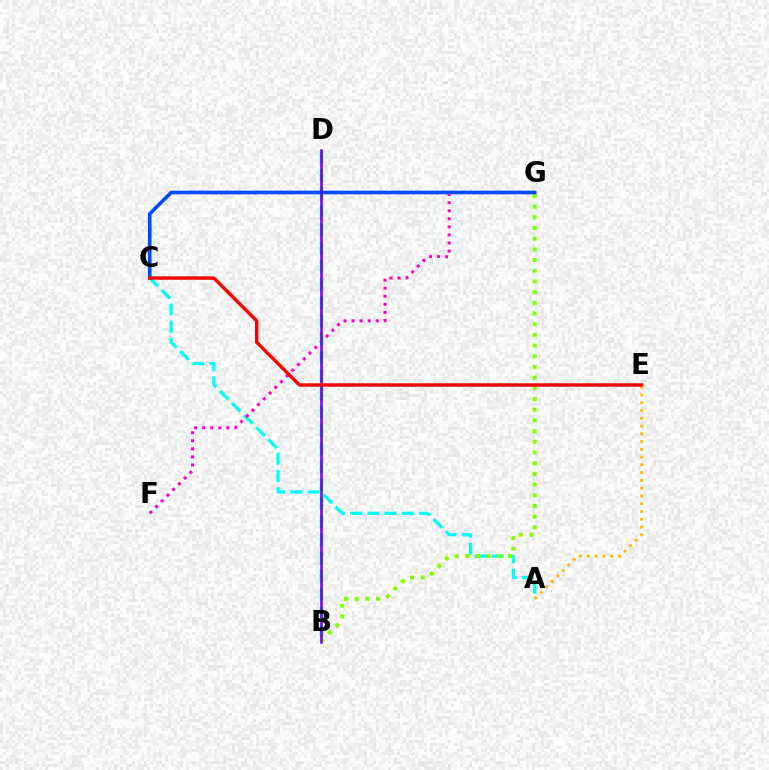{('A', 'E'): [{'color': '#ffbd00', 'line_style': 'dotted', 'thickness': 2.11}], ('A', 'C'): [{'color': '#00fff6', 'line_style': 'dashed', 'thickness': 2.33}], ('F', 'G'): [{'color': '#ff00cf', 'line_style': 'dotted', 'thickness': 2.19}], ('B', 'G'): [{'color': '#84ff00', 'line_style': 'dotted', 'thickness': 2.9}], ('B', 'D'): [{'color': '#00ff39', 'line_style': 'dashed', 'thickness': 2.48}, {'color': '#7200ff', 'line_style': 'solid', 'thickness': 1.82}], ('C', 'G'): [{'color': '#004bff', 'line_style': 'solid', 'thickness': 2.62}], ('C', 'E'): [{'color': '#ff0000', 'line_style': 'solid', 'thickness': 2.46}]}